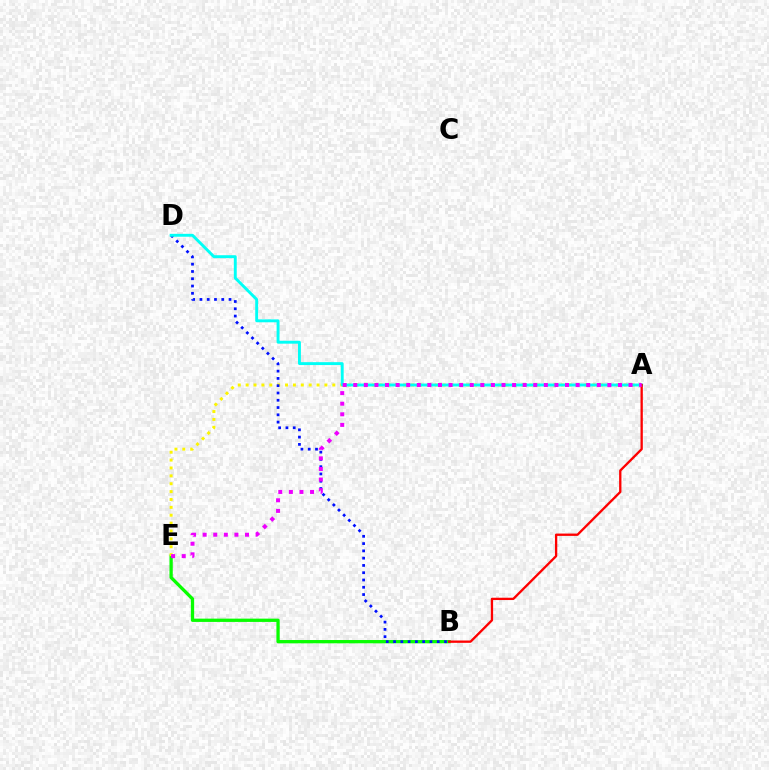{('B', 'E'): [{'color': '#08ff00', 'line_style': 'solid', 'thickness': 2.37}], ('A', 'E'): [{'color': '#fcf500', 'line_style': 'dotted', 'thickness': 2.14}, {'color': '#ee00ff', 'line_style': 'dotted', 'thickness': 2.88}], ('B', 'D'): [{'color': '#0010ff', 'line_style': 'dotted', 'thickness': 1.98}], ('A', 'D'): [{'color': '#00fff6', 'line_style': 'solid', 'thickness': 2.09}], ('A', 'B'): [{'color': '#ff0000', 'line_style': 'solid', 'thickness': 1.67}]}